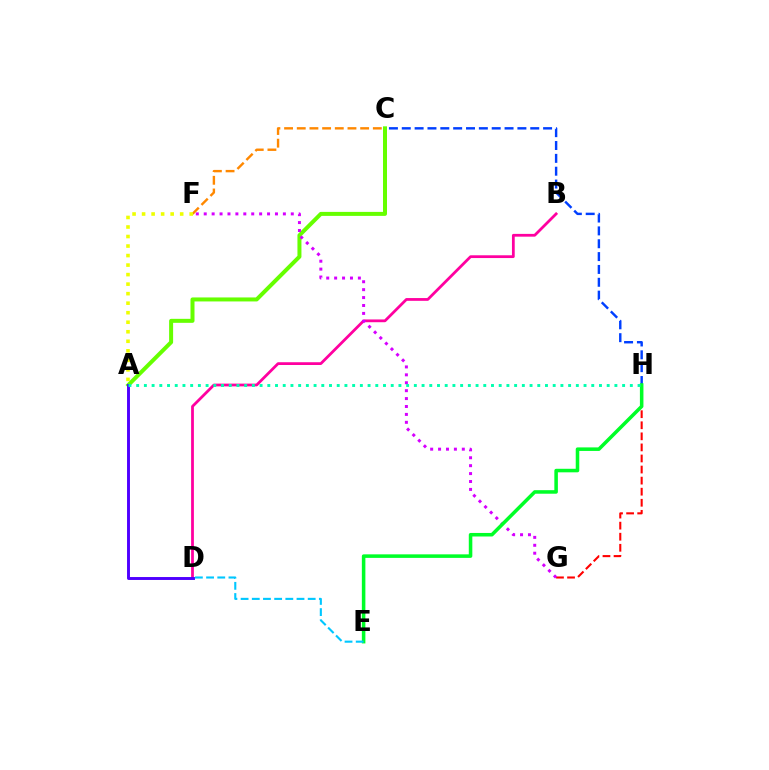{('B', 'D'): [{'color': '#ff00a0', 'line_style': 'solid', 'thickness': 2.0}], ('G', 'H'): [{'color': '#ff0000', 'line_style': 'dashed', 'thickness': 1.5}], ('C', 'H'): [{'color': '#003fff', 'line_style': 'dashed', 'thickness': 1.75}], ('A', 'C'): [{'color': '#66ff00', 'line_style': 'solid', 'thickness': 2.88}], ('F', 'G'): [{'color': '#d600ff', 'line_style': 'dotted', 'thickness': 2.15}], ('A', 'D'): [{'color': '#4f00ff', 'line_style': 'solid', 'thickness': 2.1}], ('C', 'F'): [{'color': '#ff8800', 'line_style': 'dashed', 'thickness': 1.72}], ('E', 'H'): [{'color': '#00ff27', 'line_style': 'solid', 'thickness': 2.55}], ('A', 'H'): [{'color': '#00ffaf', 'line_style': 'dotted', 'thickness': 2.1}], ('D', 'E'): [{'color': '#00c7ff', 'line_style': 'dashed', 'thickness': 1.52}], ('A', 'F'): [{'color': '#eeff00', 'line_style': 'dotted', 'thickness': 2.59}]}